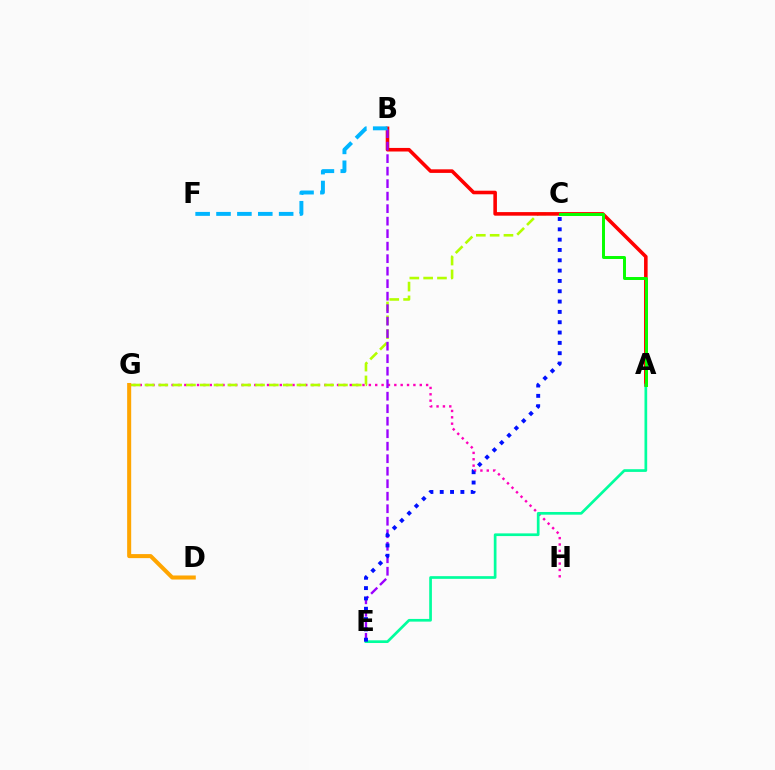{('G', 'H'): [{'color': '#ff00bd', 'line_style': 'dotted', 'thickness': 1.73}], ('C', 'G'): [{'color': '#b3ff00', 'line_style': 'dashed', 'thickness': 1.88}], ('A', 'B'): [{'color': '#ff0000', 'line_style': 'solid', 'thickness': 2.58}], ('B', 'E'): [{'color': '#9b00ff', 'line_style': 'dashed', 'thickness': 1.7}], ('B', 'F'): [{'color': '#00b5ff', 'line_style': 'dashed', 'thickness': 2.84}], ('A', 'E'): [{'color': '#00ff9d', 'line_style': 'solid', 'thickness': 1.94}], ('C', 'E'): [{'color': '#0010ff', 'line_style': 'dotted', 'thickness': 2.8}], ('A', 'C'): [{'color': '#08ff00', 'line_style': 'solid', 'thickness': 2.14}], ('D', 'G'): [{'color': '#ffa500', 'line_style': 'solid', 'thickness': 2.91}]}